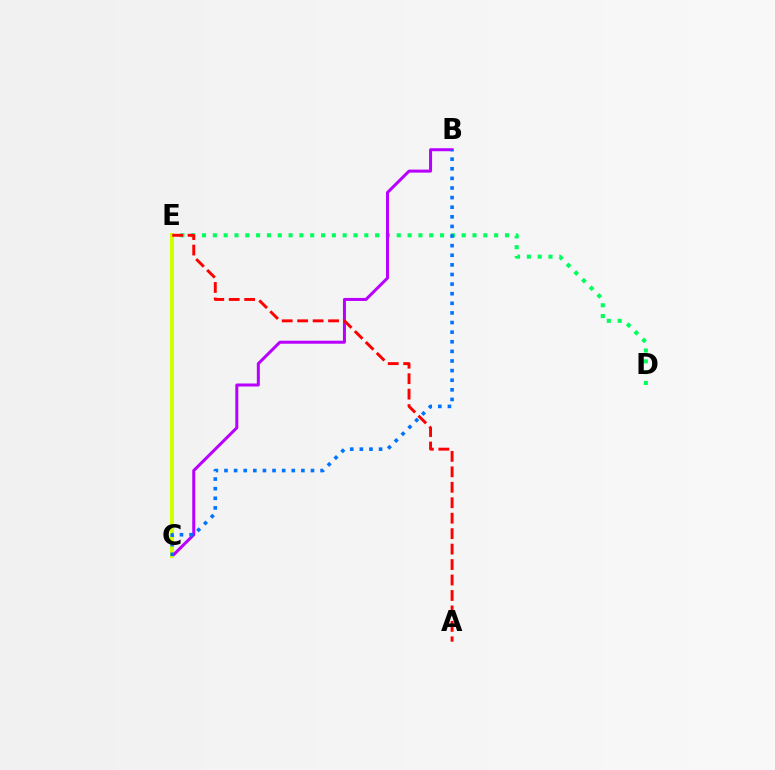{('D', 'E'): [{'color': '#00ff5c', 'line_style': 'dotted', 'thickness': 2.94}], ('B', 'C'): [{'color': '#b900ff', 'line_style': 'solid', 'thickness': 2.17}, {'color': '#0074ff', 'line_style': 'dotted', 'thickness': 2.61}], ('C', 'E'): [{'color': '#d1ff00', 'line_style': 'solid', 'thickness': 2.91}], ('A', 'E'): [{'color': '#ff0000', 'line_style': 'dashed', 'thickness': 2.1}]}